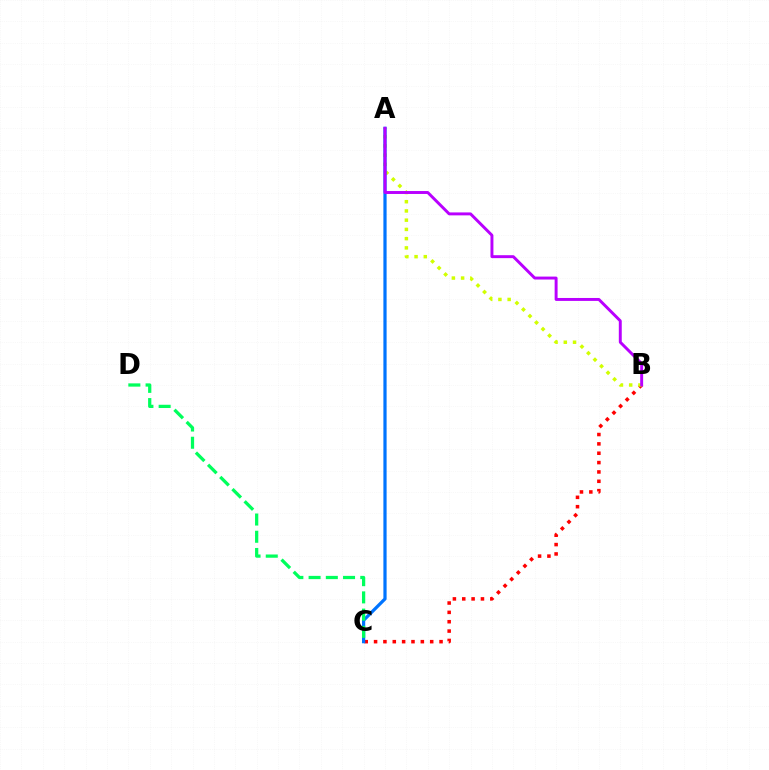{('B', 'C'): [{'color': '#ff0000', 'line_style': 'dotted', 'thickness': 2.54}], ('A', 'B'): [{'color': '#d1ff00', 'line_style': 'dotted', 'thickness': 2.51}, {'color': '#b900ff', 'line_style': 'solid', 'thickness': 2.12}], ('A', 'C'): [{'color': '#0074ff', 'line_style': 'solid', 'thickness': 2.32}], ('C', 'D'): [{'color': '#00ff5c', 'line_style': 'dashed', 'thickness': 2.34}]}